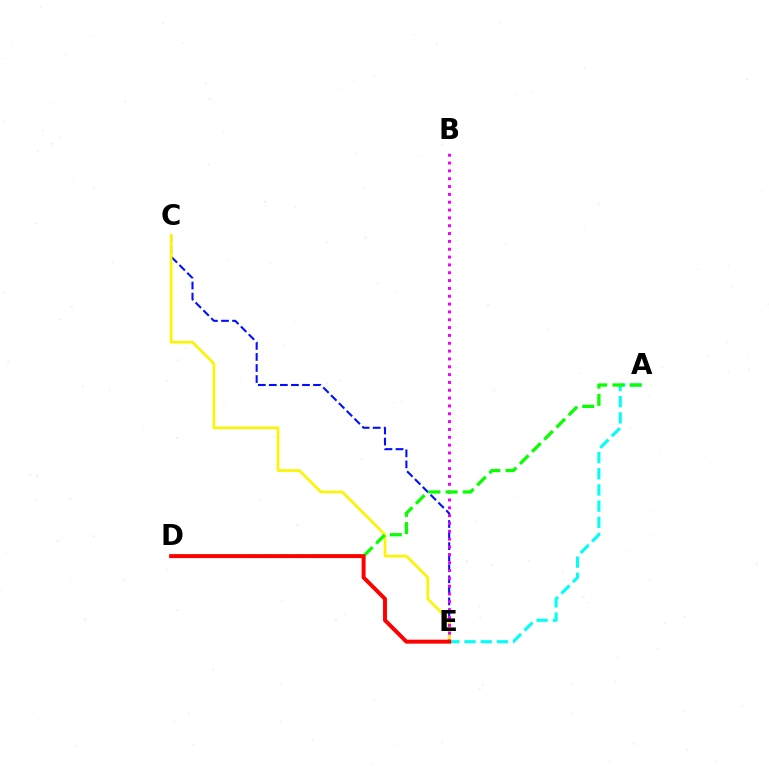{('A', 'E'): [{'color': '#00fff6', 'line_style': 'dashed', 'thickness': 2.2}], ('C', 'E'): [{'color': '#0010ff', 'line_style': 'dashed', 'thickness': 1.5}, {'color': '#fcf500', 'line_style': 'solid', 'thickness': 1.91}], ('B', 'E'): [{'color': '#ee00ff', 'line_style': 'dotted', 'thickness': 2.13}], ('A', 'D'): [{'color': '#08ff00', 'line_style': 'dashed', 'thickness': 2.34}], ('D', 'E'): [{'color': '#ff0000', 'line_style': 'solid', 'thickness': 2.84}]}